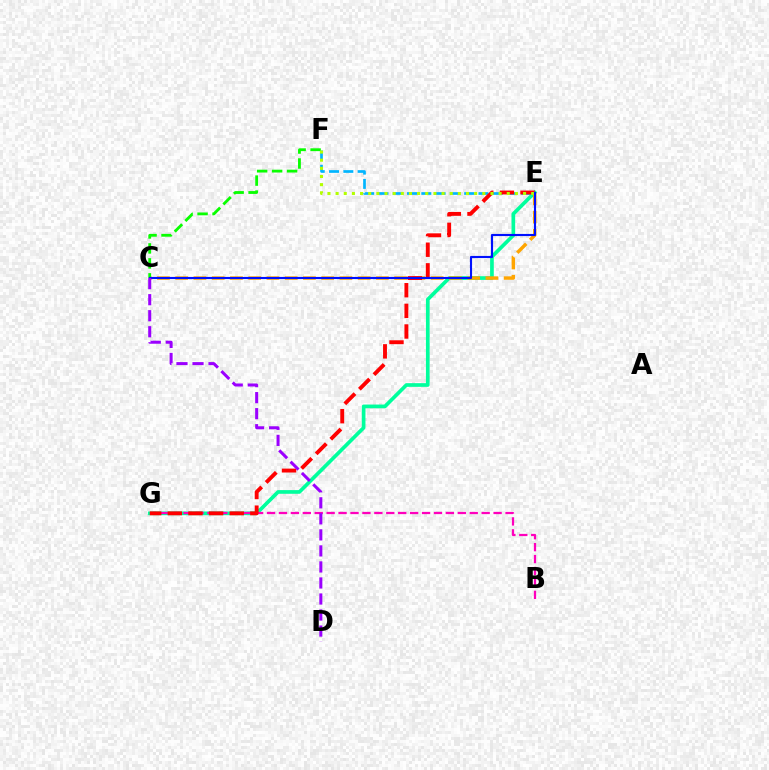{('E', 'G'): [{'color': '#00ff9d', 'line_style': 'solid', 'thickness': 2.65}, {'color': '#ff0000', 'line_style': 'dashed', 'thickness': 2.8}], ('C', 'E'): [{'color': '#ffa500', 'line_style': 'dashed', 'thickness': 2.48}, {'color': '#0010ff', 'line_style': 'solid', 'thickness': 1.54}], ('B', 'G'): [{'color': '#ff00bd', 'line_style': 'dashed', 'thickness': 1.62}], ('E', 'F'): [{'color': '#00b5ff', 'line_style': 'dashed', 'thickness': 1.94}, {'color': '#b3ff00', 'line_style': 'dotted', 'thickness': 2.21}], ('C', 'F'): [{'color': '#08ff00', 'line_style': 'dashed', 'thickness': 2.03}], ('C', 'D'): [{'color': '#9b00ff', 'line_style': 'dashed', 'thickness': 2.18}]}